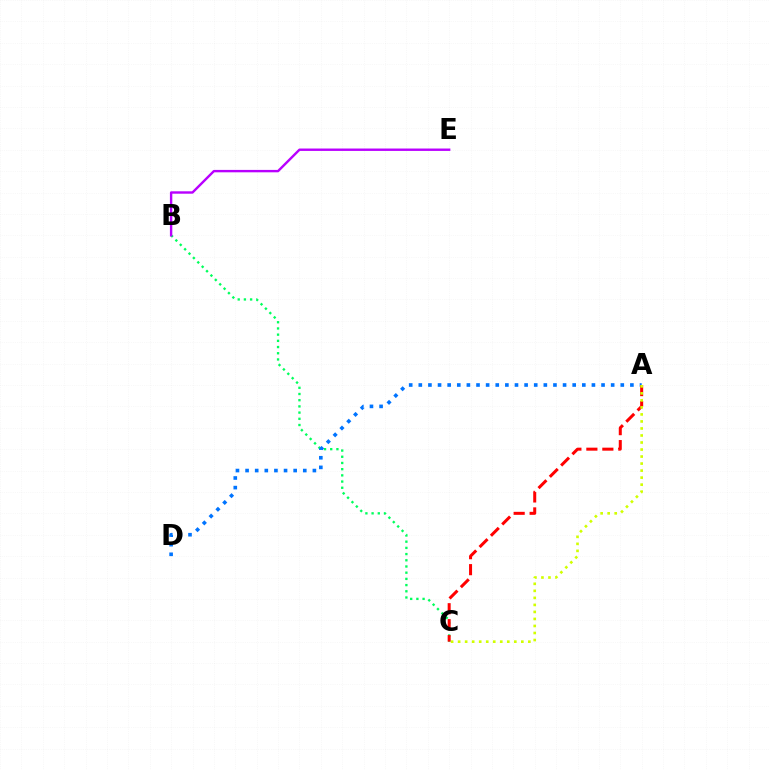{('B', 'C'): [{'color': '#00ff5c', 'line_style': 'dotted', 'thickness': 1.68}], ('A', 'D'): [{'color': '#0074ff', 'line_style': 'dotted', 'thickness': 2.61}], ('B', 'E'): [{'color': '#b900ff', 'line_style': 'solid', 'thickness': 1.73}], ('A', 'C'): [{'color': '#ff0000', 'line_style': 'dashed', 'thickness': 2.17}, {'color': '#d1ff00', 'line_style': 'dotted', 'thickness': 1.91}]}